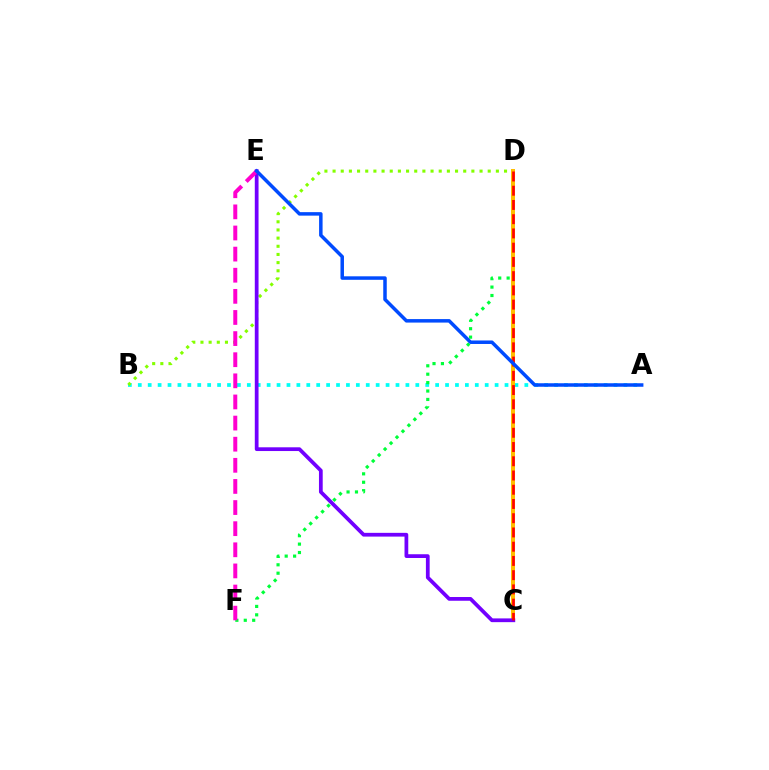{('A', 'B'): [{'color': '#00fff6', 'line_style': 'dotted', 'thickness': 2.69}], ('B', 'D'): [{'color': '#84ff00', 'line_style': 'dotted', 'thickness': 2.22}], ('D', 'F'): [{'color': '#00ff39', 'line_style': 'dotted', 'thickness': 2.29}], ('C', 'D'): [{'color': '#ffbd00', 'line_style': 'solid', 'thickness': 2.88}, {'color': '#ff0000', 'line_style': 'dashed', 'thickness': 1.93}], ('C', 'E'): [{'color': '#7200ff', 'line_style': 'solid', 'thickness': 2.7}], ('E', 'F'): [{'color': '#ff00cf', 'line_style': 'dashed', 'thickness': 2.87}], ('A', 'E'): [{'color': '#004bff', 'line_style': 'solid', 'thickness': 2.52}]}